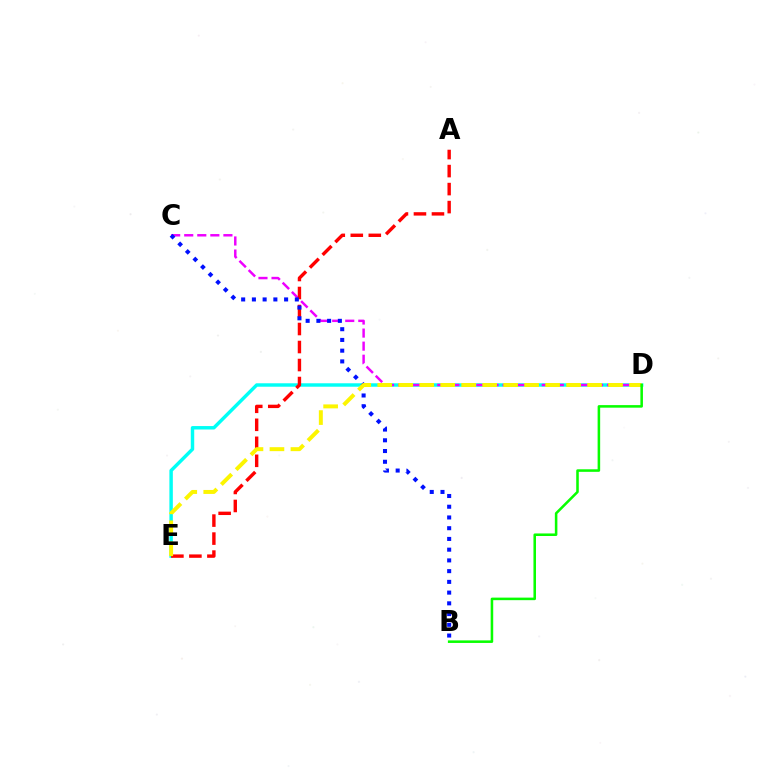{('D', 'E'): [{'color': '#00fff6', 'line_style': 'solid', 'thickness': 2.48}, {'color': '#fcf500', 'line_style': 'dashed', 'thickness': 2.85}], ('C', 'D'): [{'color': '#ee00ff', 'line_style': 'dashed', 'thickness': 1.77}], ('A', 'E'): [{'color': '#ff0000', 'line_style': 'dashed', 'thickness': 2.45}], ('B', 'C'): [{'color': '#0010ff', 'line_style': 'dotted', 'thickness': 2.92}], ('B', 'D'): [{'color': '#08ff00', 'line_style': 'solid', 'thickness': 1.84}]}